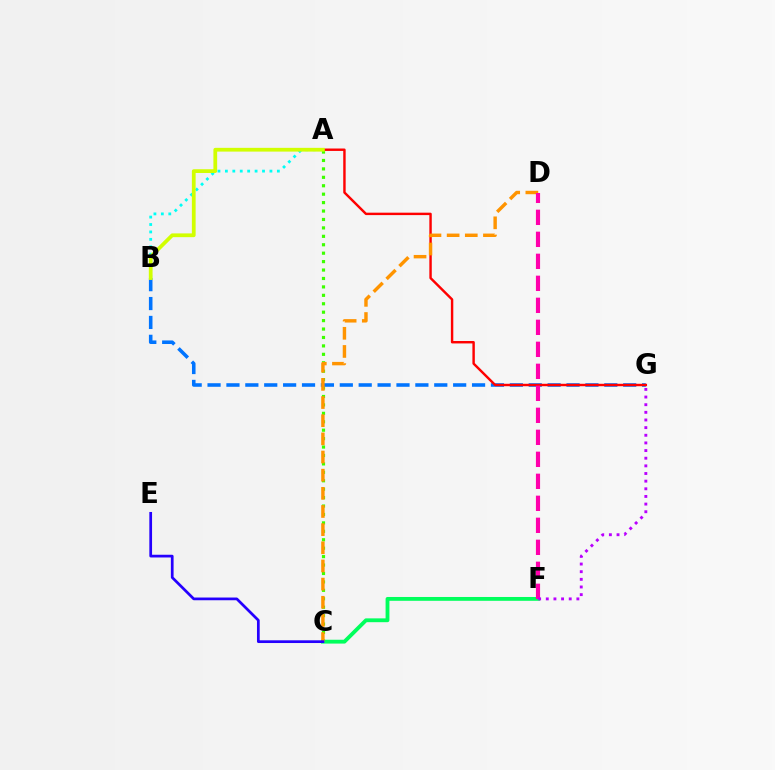{('A', 'B'): [{'color': '#00fff6', 'line_style': 'dotted', 'thickness': 2.02}, {'color': '#d1ff00', 'line_style': 'solid', 'thickness': 2.7}], ('A', 'C'): [{'color': '#3dff00', 'line_style': 'dotted', 'thickness': 2.29}], ('B', 'G'): [{'color': '#0074ff', 'line_style': 'dashed', 'thickness': 2.57}], ('A', 'G'): [{'color': '#ff0000', 'line_style': 'solid', 'thickness': 1.75}], ('C', 'F'): [{'color': '#00ff5c', 'line_style': 'solid', 'thickness': 2.76}], ('C', 'D'): [{'color': '#ff9400', 'line_style': 'dashed', 'thickness': 2.47}], ('D', 'F'): [{'color': '#ff00ac', 'line_style': 'dashed', 'thickness': 2.99}], ('C', 'E'): [{'color': '#2500ff', 'line_style': 'solid', 'thickness': 1.96}], ('F', 'G'): [{'color': '#b900ff', 'line_style': 'dotted', 'thickness': 2.08}]}